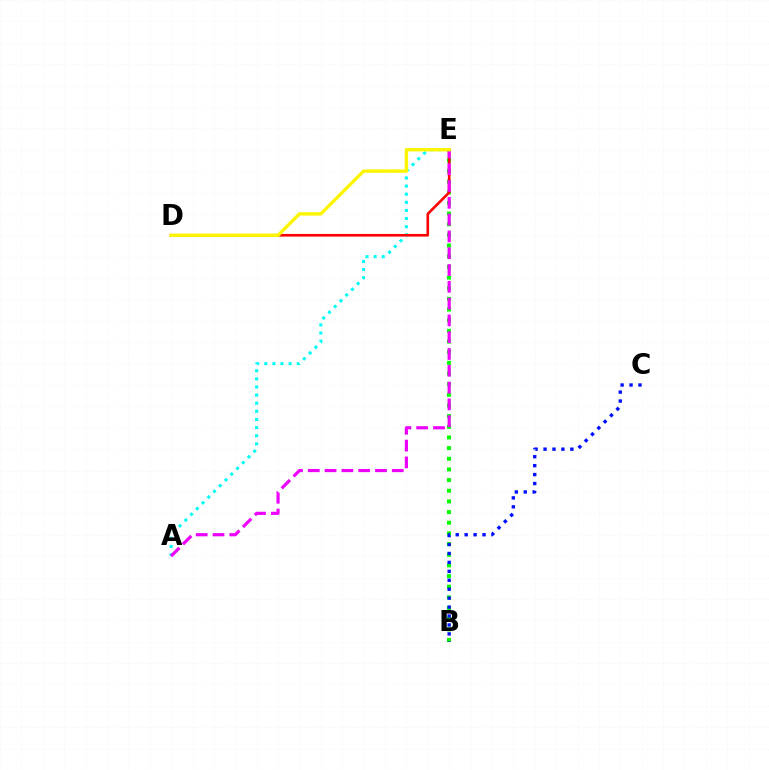{('B', 'E'): [{'color': '#08ff00', 'line_style': 'dotted', 'thickness': 2.9}], ('A', 'E'): [{'color': '#00fff6', 'line_style': 'dotted', 'thickness': 2.21}, {'color': '#ee00ff', 'line_style': 'dashed', 'thickness': 2.28}], ('D', 'E'): [{'color': '#ff0000', 'line_style': 'solid', 'thickness': 1.89}, {'color': '#fcf500', 'line_style': 'solid', 'thickness': 2.43}], ('B', 'C'): [{'color': '#0010ff', 'line_style': 'dotted', 'thickness': 2.43}]}